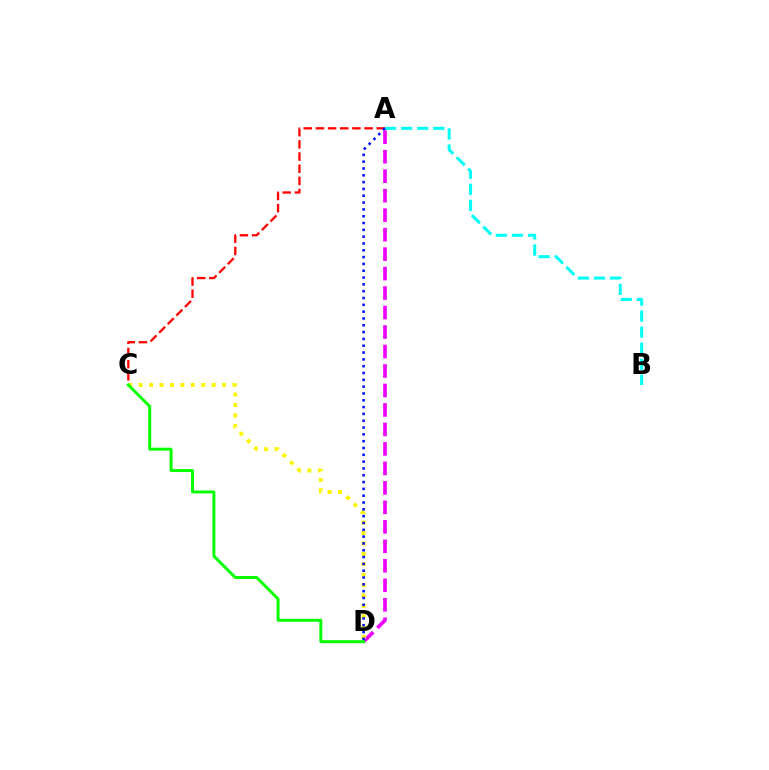{('A', 'D'): [{'color': '#ee00ff', 'line_style': 'dashed', 'thickness': 2.65}, {'color': '#0010ff', 'line_style': 'dotted', 'thickness': 1.85}], ('C', 'D'): [{'color': '#fcf500', 'line_style': 'dotted', 'thickness': 2.83}, {'color': '#08ff00', 'line_style': 'solid', 'thickness': 2.13}], ('A', 'C'): [{'color': '#ff0000', 'line_style': 'dashed', 'thickness': 1.65}], ('A', 'B'): [{'color': '#00fff6', 'line_style': 'dashed', 'thickness': 2.18}]}